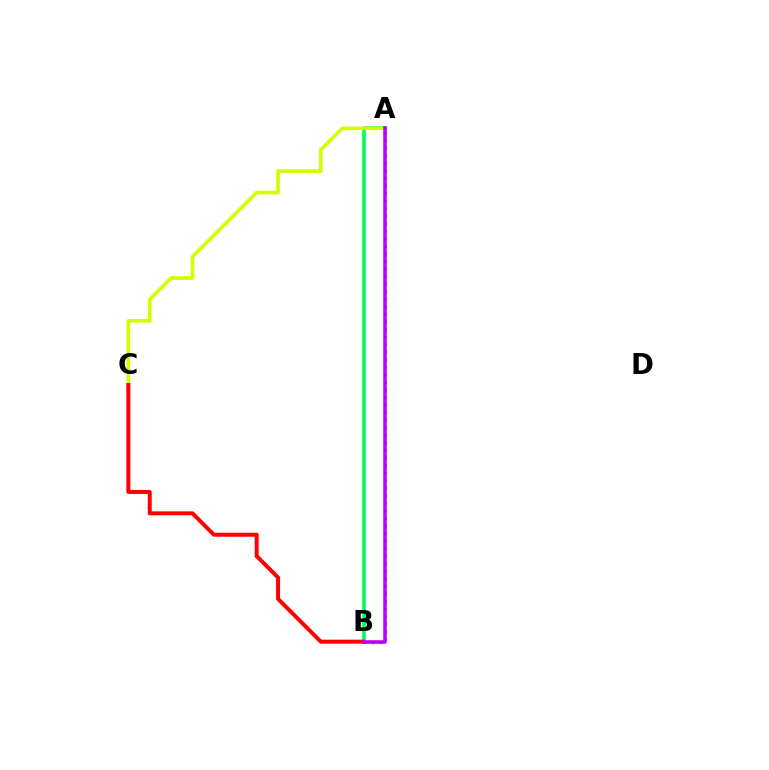{('A', 'B'): [{'color': '#00ff5c', 'line_style': 'solid', 'thickness': 2.64}, {'color': '#0074ff', 'line_style': 'dotted', 'thickness': 2.05}, {'color': '#b900ff', 'line_style': 'solid', 'thickness': 2.55}], ('A', 'C'): [{'color': '#d1ff00', 'line_style': 'solid', 'thickness': 2.62}], ('B', 'C'): [{'color': '#ff0000', 'line_style': 'solid', 'thickness': 2.86}]}